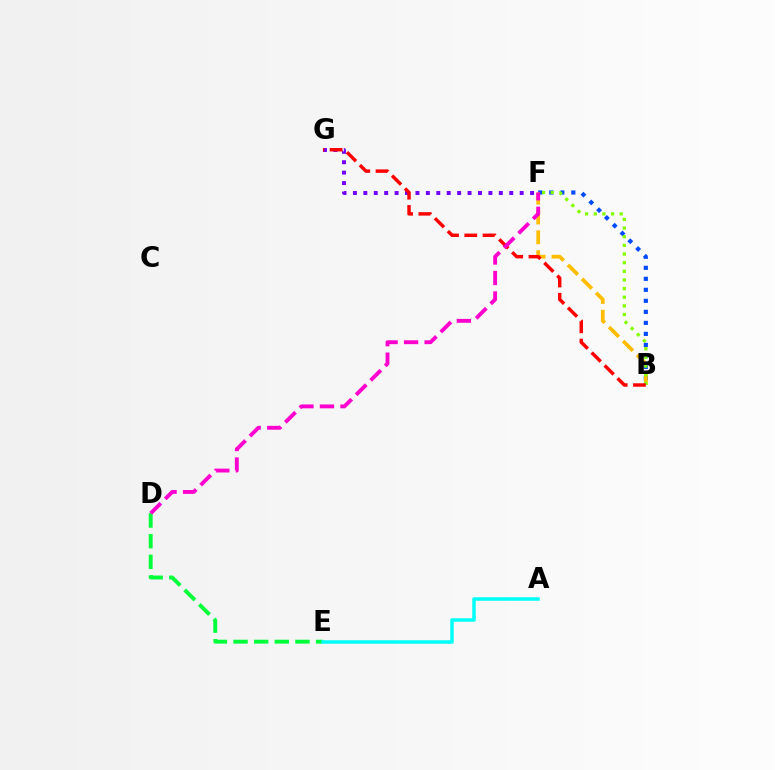{('B', 'F'): [{'color': '#004bff', 'line_style': 'dotted', 'thickness': 2.99}, {'color': '#ffbd00', 'line_style': 'dashed', 'thickness': 2.69}, {'color': '#84ff00', 'line_style': 'dotted', 'thickness': 2.35}], ('F', 'G'): [{'color': '#7200ff', 'line_style': 'dotted', 'thickness': 2.83}], ('D', 'E'): [{'color': '#00ff39', 'line_style': 'dashed', 'thickness': 2.8}], ('B', 'G'): [{'color': '#ff0000', 'line_style': 'dashed', 'thickness': 2.48}], ('D', 'F'): [{'color': '#ff00cf', 'line_style': 'dashed', 'thickness': 2.79}], ('A', 'E'): [{'color': '#00fff6', 'line_style': 'solid', 'thickness': 2.52}]}